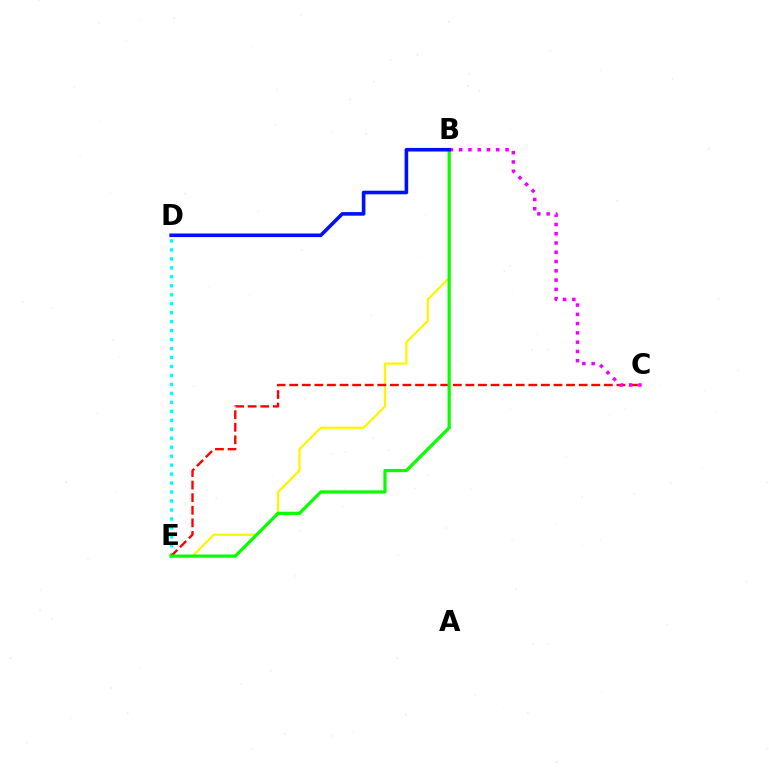{('D', 'E'): [{'color': '#00fff6', 'line_style': 'dotted', 'thickness': 2.44}], ('B', 'E'): [{'color': '#fcf500', 'line_style': 'solid', 'thickness': 1.61}, {'color': '#08ff00', 'line_style': 'solid', 'thickness': 2.33}], ('C', 'E'): [{'color': '#ff0000', 'line_style': 'dashed', 'thickness': 1.71}], ('B', 'C'): [{'color': '#ee00ff', 'line_style': 'dotted', 'thickness': 2.52}], ('B', 'D'): [{'color': '#0010ff', 'line_style': 'solid', 'thickness': 2.59}]}